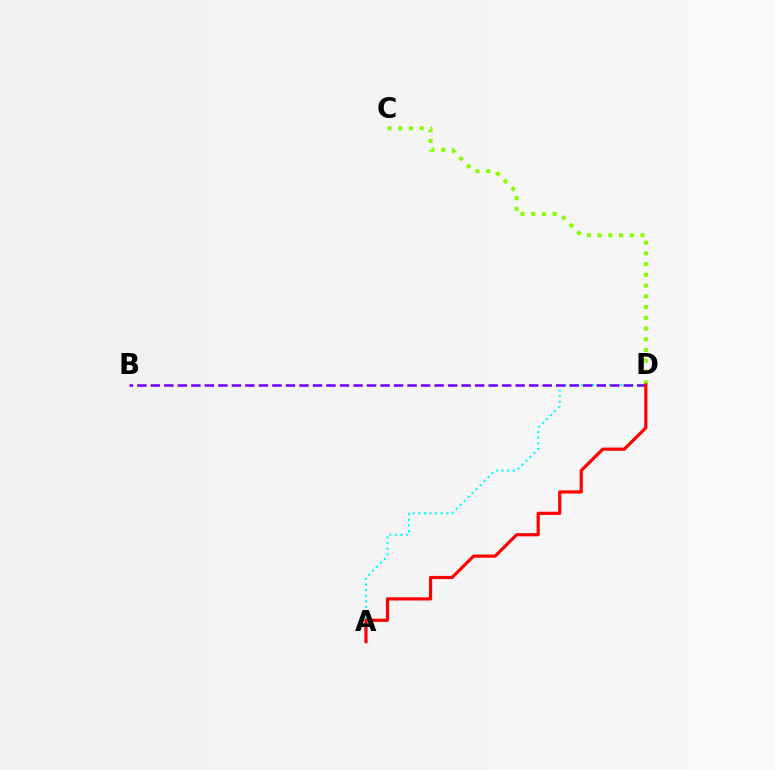{('A', 'D'): [{'color': '#00fff6', 'line_style': 'dotted', 'thickness': 1.52}, {'color': '#ff0000', 'line_style': 'solid', 'thickness': 2.3}], ('B', 'D'): [{'color': '#7200ff', 'line_style': 'dashed', 'thickness': 1.84}], ('C', 'D'): [{'color': '#84ff00', 'line_style': 'dotted', 'thickness': 2.92}]}